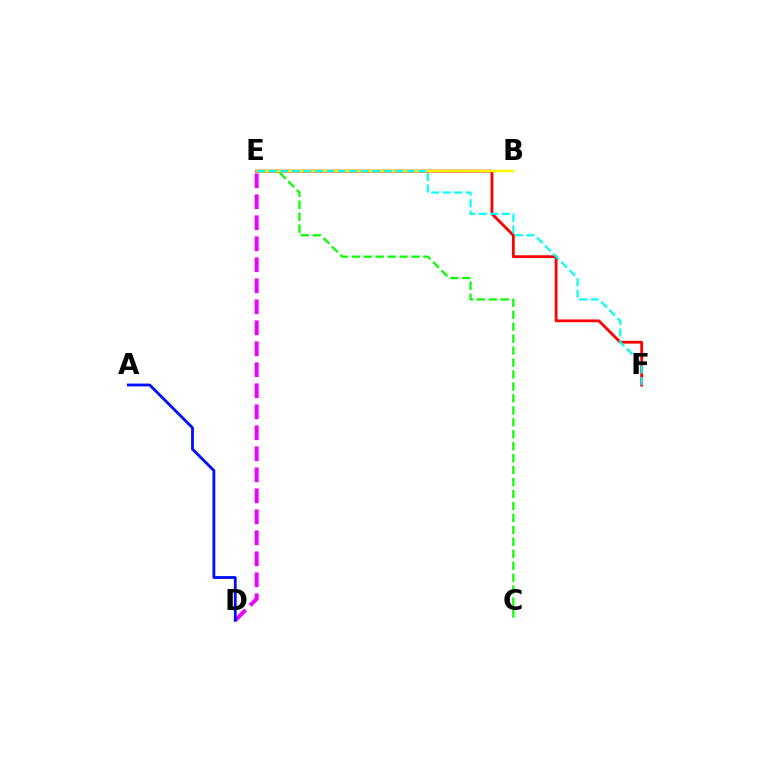{('D', 'E'): [{'color': '#ee00ff', 'line_style': 'dashed', 'thickness': 2.85}], ('E', 'F'): [{'color': '#ff0000', 'line_style': 'solid', 'thickness': 2.02}, {'color': '#00fff6', 'line_style': 'dashed', 'thickness': 1.56}], ('A', 'D'): [{'color': '#0010ff', 'line_style': 'solid', 'thickness': 2.04}], ('B', 'E'): [{'color': '#fcf500', 'line_style': 'solid', 'thickness': 1.76}], ('C', 'E'): [{'color': '#08ff00', 'line_style': 'dashed', 'thickness': 1.62}]}